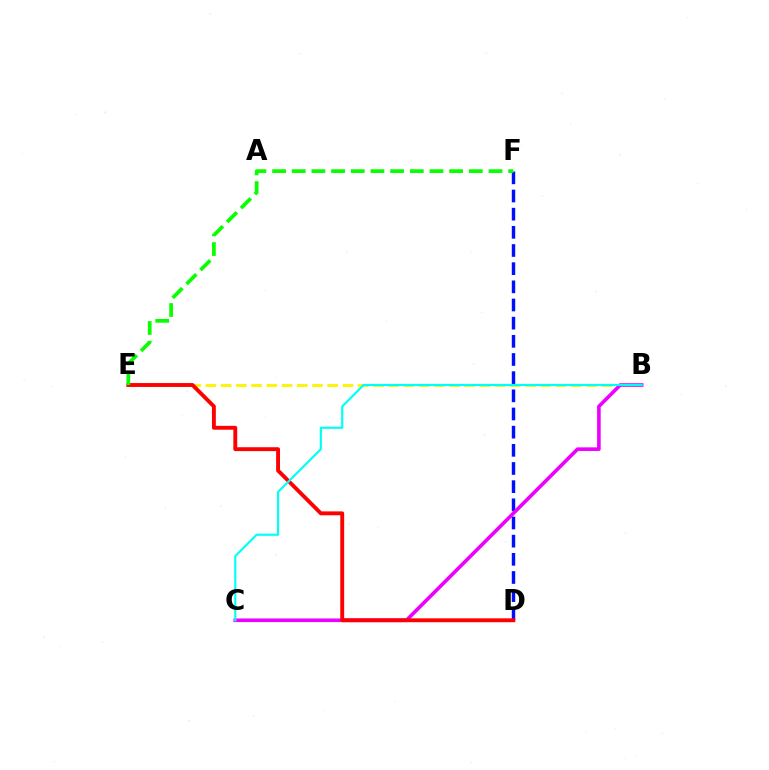{('B', 'E'): [{'color': '#fcf500', 'line_style': 'dashed', 'thickness': 2.07}], ('D', 'F'): [{'color': '#0010ff', 'line_style': 'dashed', 'thickness': 2.47}], ('B', 'C'): [{'color': '#ee00ff', 'line_style': 'solid', 'thickness': 2.6}, {'color': '#00fff6', 'line_style': 'solid', 'thickness': 1.55}], ('D', 'E'): [{'color': '#ff0000', 'line_style': 'solid', 'thickness': 2.8}], ('E', 'F'): [{'color': '#08ff00', 'line_style': 'dashed', 'thickness': 2.67}]}